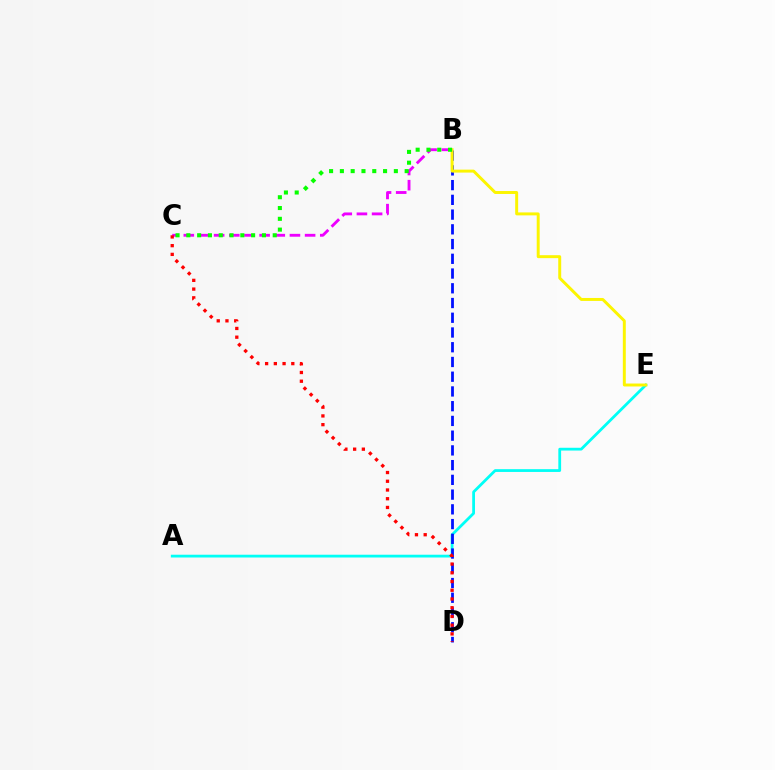{('A', 'E'): [{'color': '#00fff6', 'line_style': 'solid', 'thickness': 2.0}], ('B', 'D'): [{'color': '#0010ff', 'line_style': 'dashed', 'thickness': 2.0}], ('B', 'E'): [{'color': '#fcf500', 'line_style': 'solid', 'thickness': 2.13}], ('B', 'C'): [{'color': '#ee00ff', 'line_style': 'dashed', 'thickness': 2.06}, {'color': '#08ff00', 'line_style': 'dotted', 'thickness': 2.93}], ('C', 'D'): [{'color': '#ff0000', 'line_style': 'dotted', 'thickness': 2.37}]}